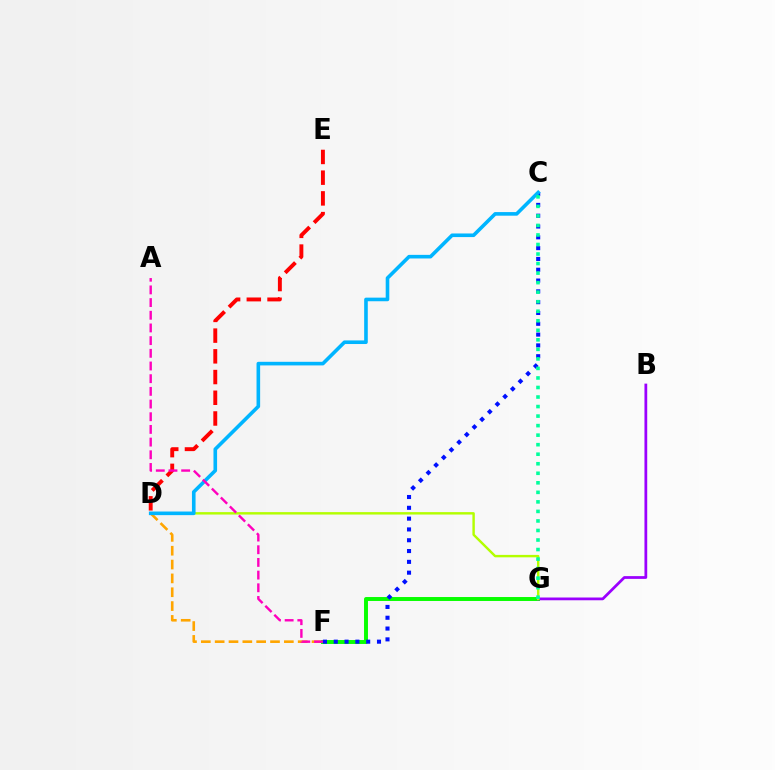{('F', 'G'): [{'color': '#08ff00', 'line_style': 'solid', 'thickness': 2.83}], ('C', 'F'): [{'color': '#0010ff', 'line_style': 'dotted', 'thickness': 2.94}], ('B', 'G'): [{'color': '#9b00ff', 'line_style': 'solid', 'thickness': 1.99}], ('D', 'G'): [{'color': '#b3ff00', 'line_style': 'solid', 'thickness': 1.74}], ('D', 'F'): [{'color': '#ffa500', 'line_style': 'dashed', 'thickness': 1.88}], ('C', 'D'): [{'color': '#00b5ff', 'line_style': 'solid', 'thickness': 2.6}], ('C', 'G'): [{'color': '#00ff9d', 'line_style': 'dotted', 'thickness': 2.59}], ('D', 'E'): [{'color': '#ff0000', 'line_style': 'dashed', 'thickness': 2.81}], ('A', 'F'): [{'color': '#ff00bd', 'line_style': 'dashed', 'thickness': 1.72}]}